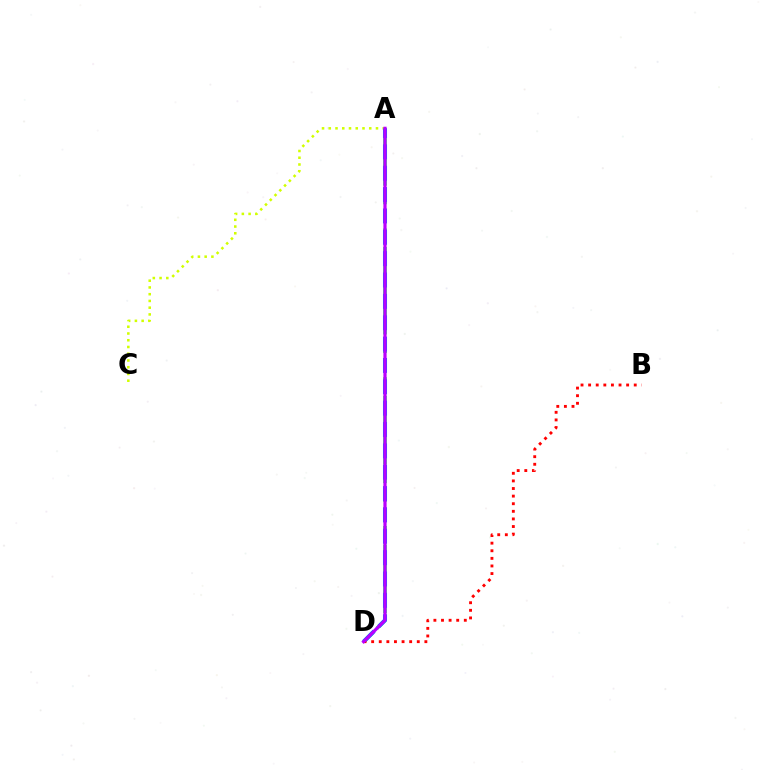{('A', 'D'): [{'color': '#00ff5c', 'line_style': 'dashed', 'thickness': 2.53}, {'color': '#0074ff', 'line_style': 'dashed', 'thickness': 2.9}, {'color': '#b900ff', 'line_style': 'solid', 'thickness': 2.31}], ('A', 'C'): [{'color': '#d1ff00', 'line_style': 'dotted', 'thickness': 1.83}], ('B', 'D'): [{'color': '#ff0000', 'line_style': 'dotted', 'thickness': 2.07}]}